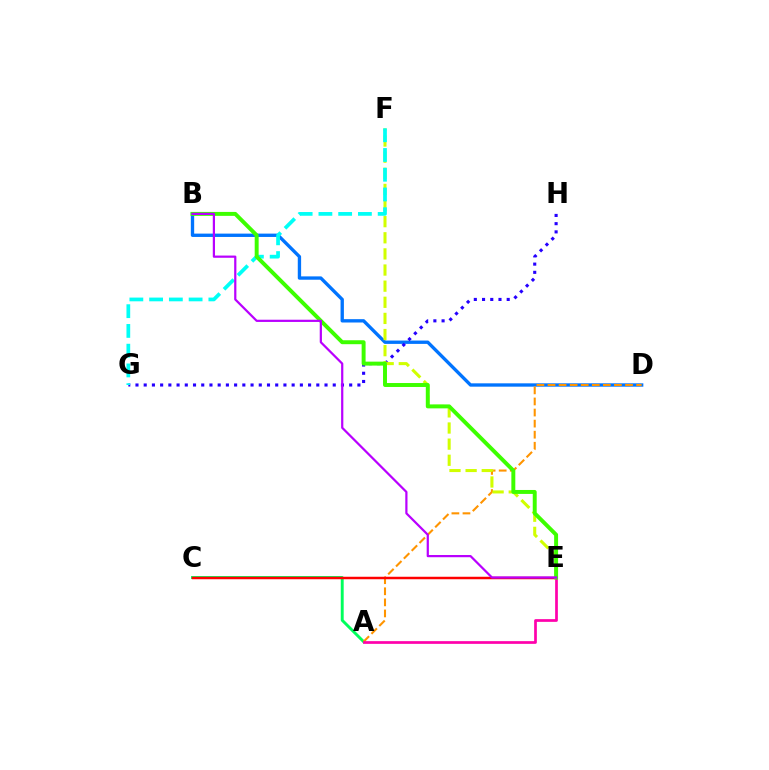{('A', 'C'): [{'color': '#00ff5c', 'line_style': 'solid', 'thickness': 2.1}], ('B', 'D'): [{'color': '#0074ff', 'line_style': 'solid', 'thickness': 2.41}], ('A', 'D'): [{'color': '#ff9400', 'line_style': 'dashed', 'thickness': 1.5}], ('C', 'E'): [{'color': '#ff0000', 'line_style': 'solid', 'thickness': 1.79}], ('G', 'H'): [{'color': '#2500ff', 'line_style': 'dotted', 'thickness': 2.23}], ('A', 'E'): [{'color': '#ff00ac', 'line_style': 'solid', 'thickness': 1.95}], ('E', 'F'): [{'color': '#d1ff00', 'line_style': 'dashed', 'thickness': 2.19}], ('F', 'G'): [{'color': '#00fff6', 'line_style': 'dashed', 'thickness': 2.68}], ('B', 'E'): [{'color': '#3dff00', 'line_style': 'solid', 'thickness': 2.84}, {'color': '#b900ff', 'line_style': 'solid', 'thickness': 1.59}]}